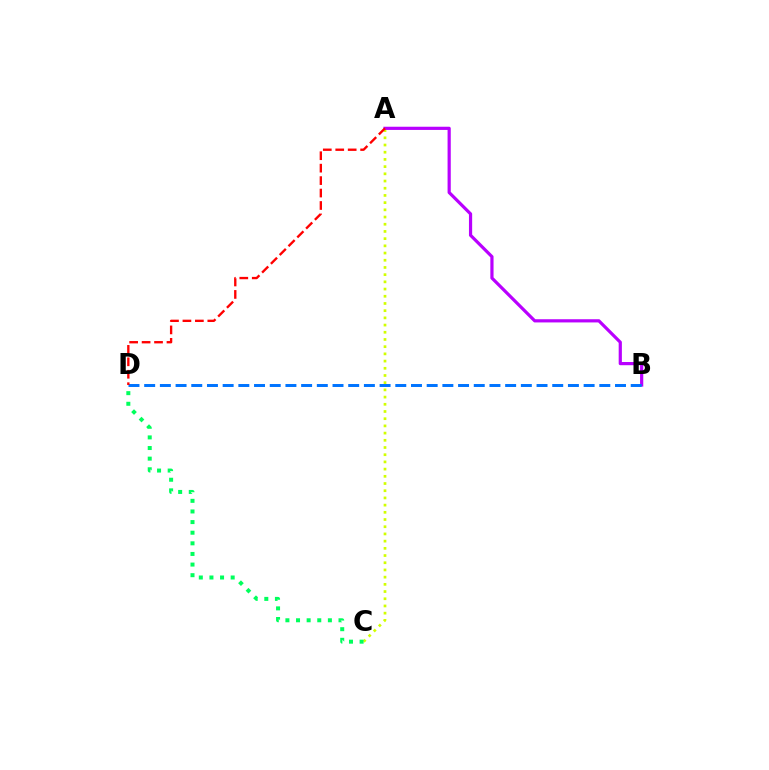{('A', 'C'): [{'color': '#d1ff00', 'line_style': 'dotted', 'thickness': 1.96}], ('C', 'D'): [{'color': '#00ff5c', 'line_style': 'dotted', 'thickness': 2.89}], ('A', 'B'): [{'color': '#b900ff', 'line_style': 'solid', 'thickness': 2.3}], ('B', 'D'): [{'color': '#0074ff', 'line_style': 'dashed', 'thickness': 2.13}], ('A', 'D'): [{'color': '#ff0000', 'line_style': 'dashed', 'thickness': 1.69}]}